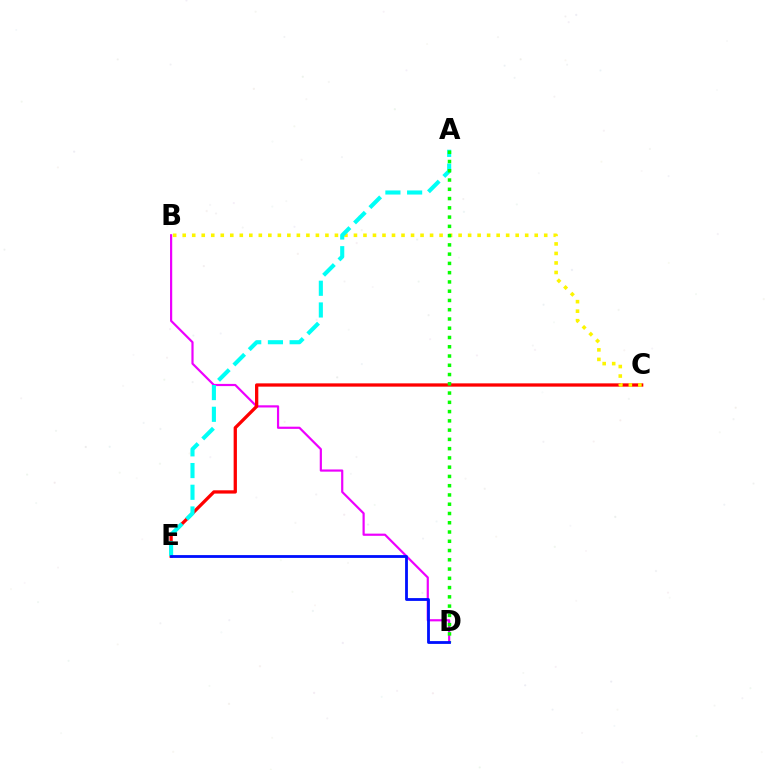{('B', 'D'): [{'color': '#ee00ff', 'line_style': 'solid', 'thickness': 1.58}], ('C', 'E'): [{'color': '#ff0000', 'line_style': 'solid', 'thickness': 2.36}], ('B', 'C'): [{'color': '#fcf500', 'line_style': 'dotted', 'thickness': 2.58}], ('A', 'E'): [{'color': '#00fff6', 'line_style': 'dashed', 'thickness': 2.95}], ('A', 'D'): [{'color': '#08ff00', 'line_style': 'dotted', 'thickness': 2.52}], ('D', 'E'): [{'color': '#0010ff', 'line_style': 'solid', 'thickness': 2.03}]}